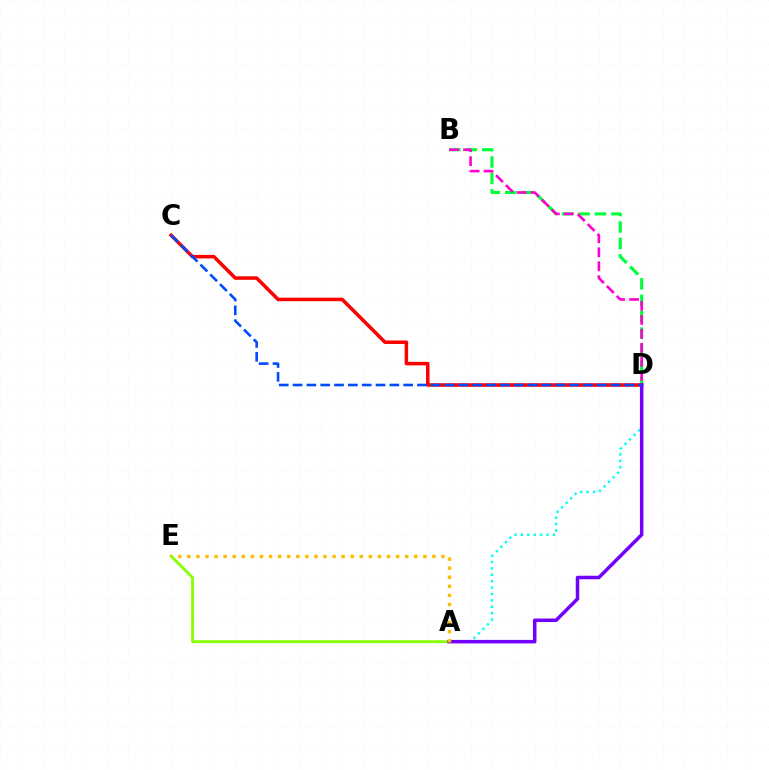{('A', 'E'): [{'color': '#84ff00', 'line_style': 'solid', 'thickness': 2.01}, {'color': '#ffbd00', 'line_style': 'dotted', 'thickness': 2.47}], ('B', 'D'): [{'color': '#00ff39', 'line_style': 'dashed', 'thickness': 2.23}, {'color': '#ff00cf', 'line_style': 'dashed', 'thickness': 1.9}], ('C', 'D'): [{'color': '#ff0000', 'line_style': 'solid', 'thickness': 2.53}, {'color': '#004bff', 'line_style': 'dashed', 'thickness': 1.88}], ('A', 'D'): [{'color': '#00fff6', 'line_style': 'dotted', 'thickness': 1.74}, {'color': '#7200ff', 'line_style': 'solid', 'thickness': 2.52}]}